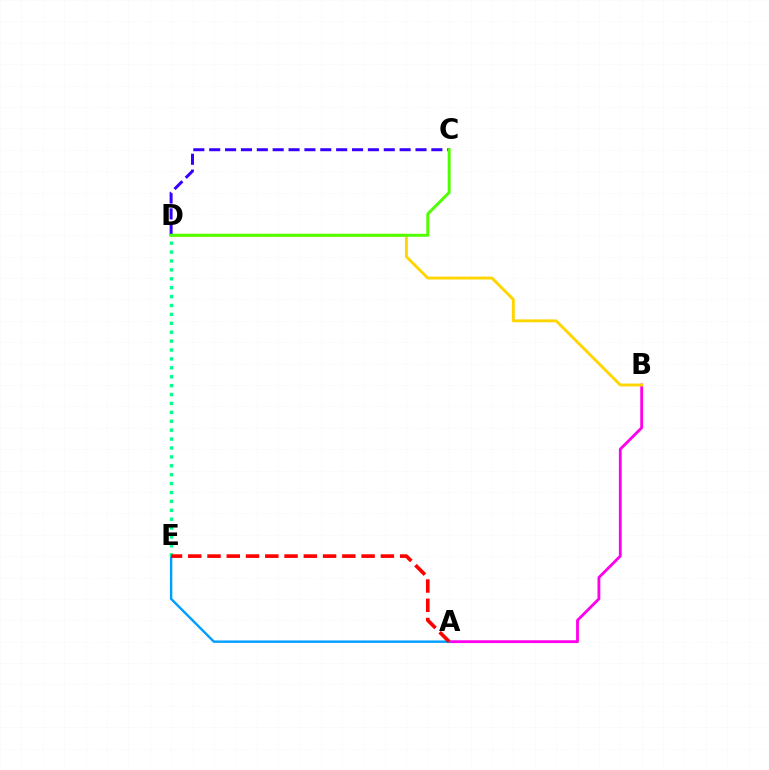{('A', 'B'): [{'color': '#ff00ed', 'line_style': 'solid', 'thickness': 2.03}], ('A', 'E'): [{'color': '#009eff', 'line_style': 'solid', 'thickness': 1.74}, {'color': '#ff0000', 'line_style': 'dashed', 'thickness': 2.62}], ('B', 'D'): [{'color': '#ffd500', 'line_style': 'solid', 'thickness': 2.08}], ('C', 'D'): [{'color': '#3700ff', 'line_style': 'dashed', 'thickness': 2.16}, {'color': '#4fff00', 'line_style': 'solid', 'thickness': 2.11}], ('D', 'E'): [{'color': '#00ff86', 'line_style': 'dotted', 'thickness': 2.42}]}